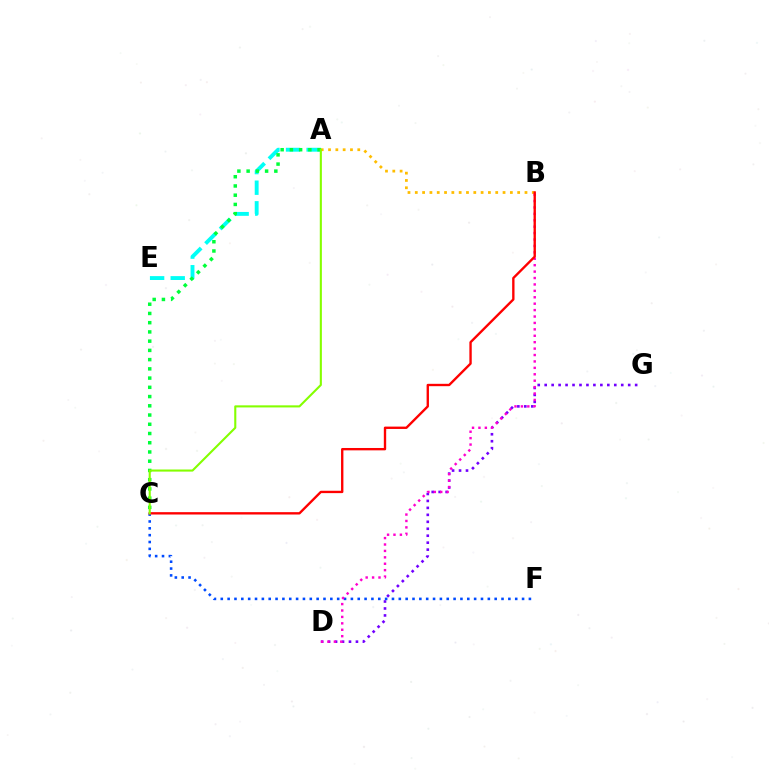{('D', 'G'): [{'color': '#7200ff', 'line_style': 'dotted', 'thickness': 1.89}], ('A', 'E'): [{'color': '#00fff6', 'line_style': 'dashed', 'thickness': 2.8}], ('C', 'F'): [{'color': '#004bff', 'line_style': 'dotted', 'thickness': 1.86}], ('A', 'B'): [{'color': '#ffbd00', 'line_style': 'dotted', 'thickness': 1.99}], ('A', 'C'): [{'color': '#00ff39', 'line_style': 'dotted', 'thickness': 2.51}, {'color': '#84ff00', 'line_style': 'solid', 'thickness': 1.51}], ('B', 'D'): [{'color': '#ff00cf', 'line_style': 'dotted', 'thickness': 1.74}], ('B', 'C'): [{'color': '#ff0000', 'line_style': 'solid', 'thickness': 1.7}]}